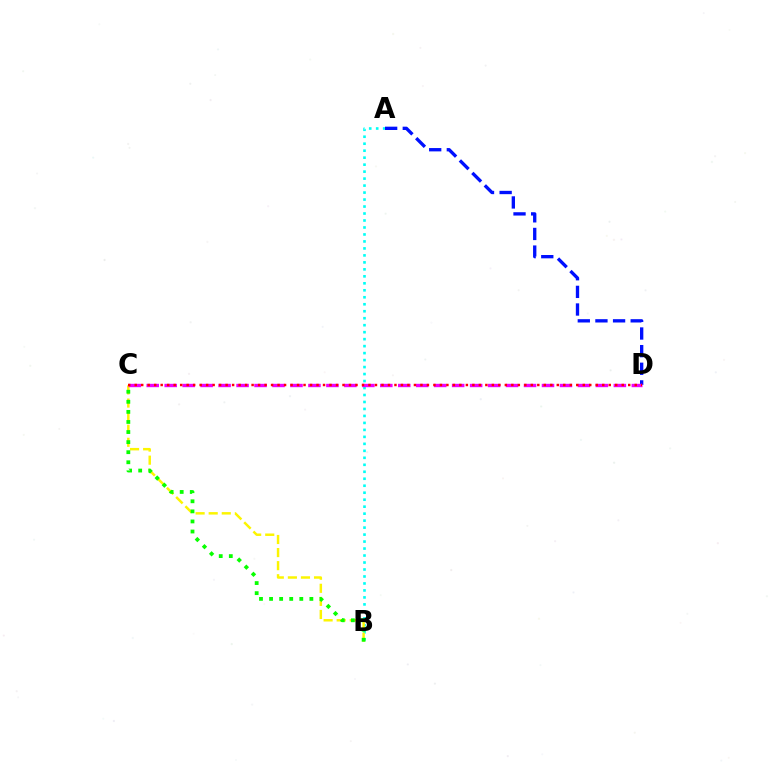{('A', 'B'): [{'color': '#00fff6', 'line_style': 'dotted', 'thickness': 1.9}], ('A', 'D'): [{'color': '#0010ff', 'line_style': 'dashed', 'thickness': 2.4}], ('B', 'C'): [{'color': '#fcf500', 'line_style': 'dashed', 'thickness': 1.78}, {'color': '#08ff00', 'line_style': 'dotted', 'thickness': 2.74}], ('C', 'D'): [{'color': '#ee00ff', 'line_style': 'dashed', 'thickness': 2.44}, {'color': '#ff0000', 'line_style': 'dotted', 'thickness': 1.76}]}